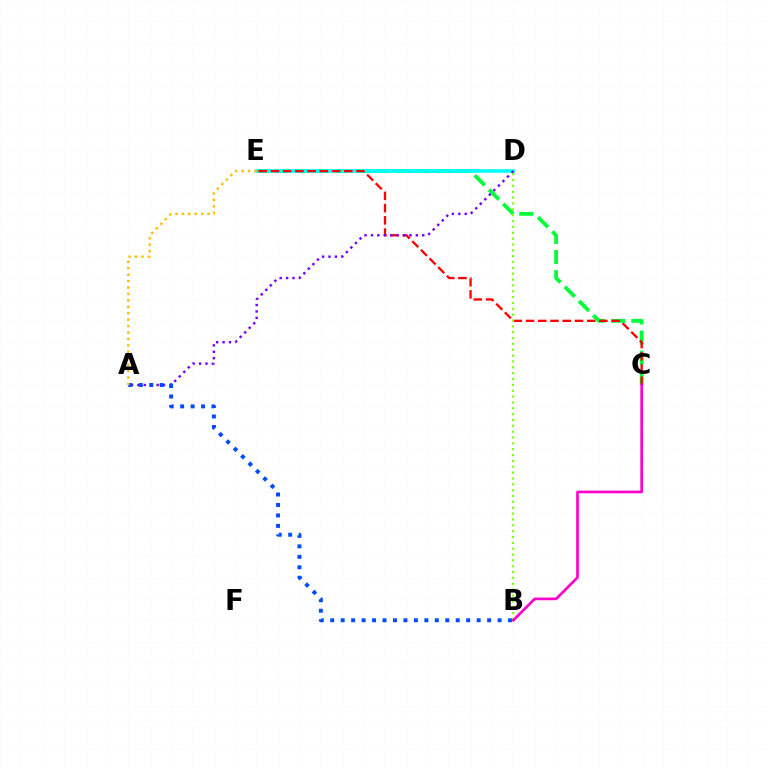{('C', 'E'): [{'color': '#00ff39', 'line_style': 'dashed', 'thickness': 2.74}, {'color': '#ff0000', 'line_style': 'dashed', 'thickness': 1.66}], ('D', 'E'): [{'color': '#00fff6', 'line_style': 'solid', 'thickness': 2.6}], ('A', 'D'): [{'color': '#7200ff', 'line_style': 'dotted', 'thickness': 1.74}], ('A', 'B'): [{'color': '#004bff', 'line_style': 'dotted', 'thickness': 2.84}], ('A', 'E'): [{'color': '#ffbd00', 'line_style': 'dotted', 'thickness': 1.75}], ('B', 'D'): [{'color': '#84ff00', 'line_style': 'dotted', 'thickness': 1.59}], ('B', 'C'): [{'color': '#ff00cf', 'line_style': 'solid', 'thickness': 1.93}]}